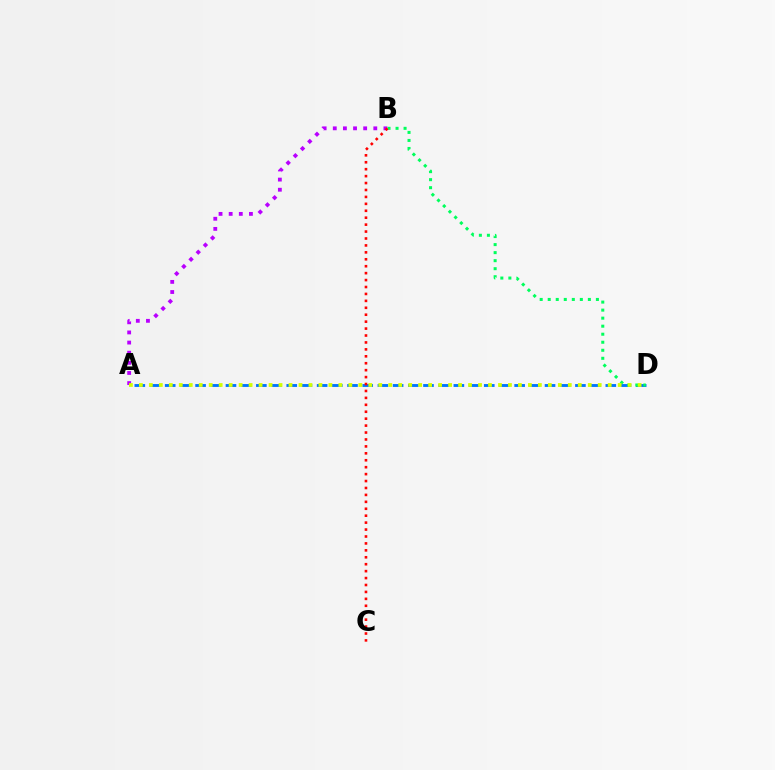{('A', 'D'): [{'color': '#0074ff', 'line_style': 'dashed', 'thickness': 2.06}, {'color': '#d1ff00', 'line_style': 'dotted', 'thickness': 2.71}], ('A', 'B'): [{'color': '#b900ff', 'line_style': 'dotted', 'thickness': 2.75}], ('B', 'D'): [{'color': '#00ff5c', 'line_style': 'dotted', 'thickness': 2.18}], ('B', 'C'): [{'color': '#ff0000', 'line_style': 'dotted', 'thickness': 1.88}]}